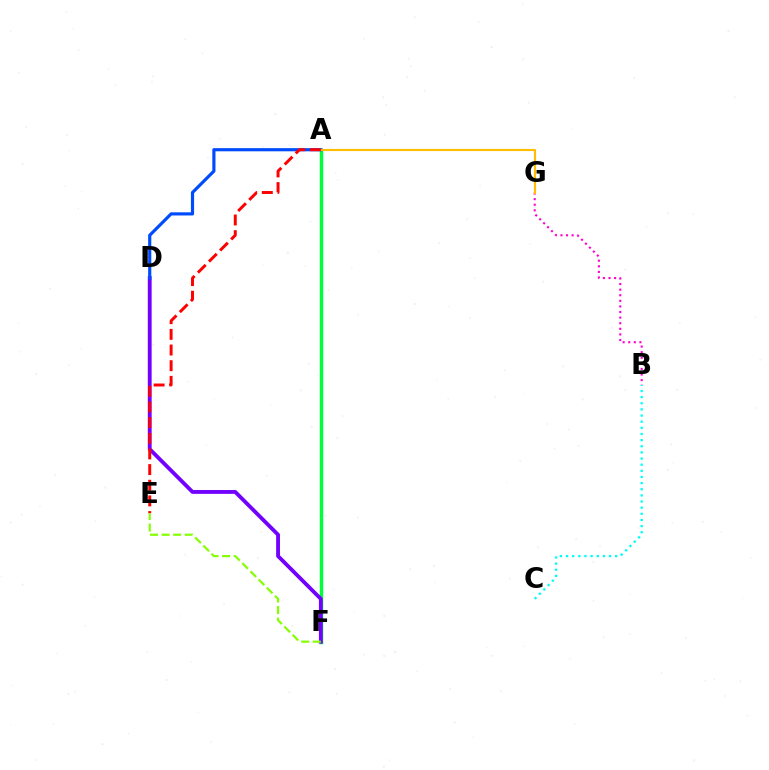{('A', 'F'): [{'color': '#00ff39', 'line_style': 'solid', 'thickness': 2.48}], ('B', 'G'): [{'color': '#ff00cf', 'line_style': 'dotted', 'thickness': 1.52}], ('D', 'F'): [{'color': '#7200ff', 'line_style': 'solid', 'thickness': 2.76}], ('B', 'C'): [{'color': '#00fff6', 'line_style': 'dotted', 'thickness': 1.67}], ('A', 'D'): [{'color': '#004bff', 'line_style': 'solid', 'thickness': 2.28}], ('A', 'G'): [{'color': '#ffbd00', 'line_style': 'solid', 'thickness': 1.53}], ('A', 'E'): [{'color': '#ff0000', 'line_style': 'dashed', 'thickness': 2.13}], ('E', 'F'): [{'color': '#84ff00', 'line_style': 'dashed', 'thickness': 1.57}]}